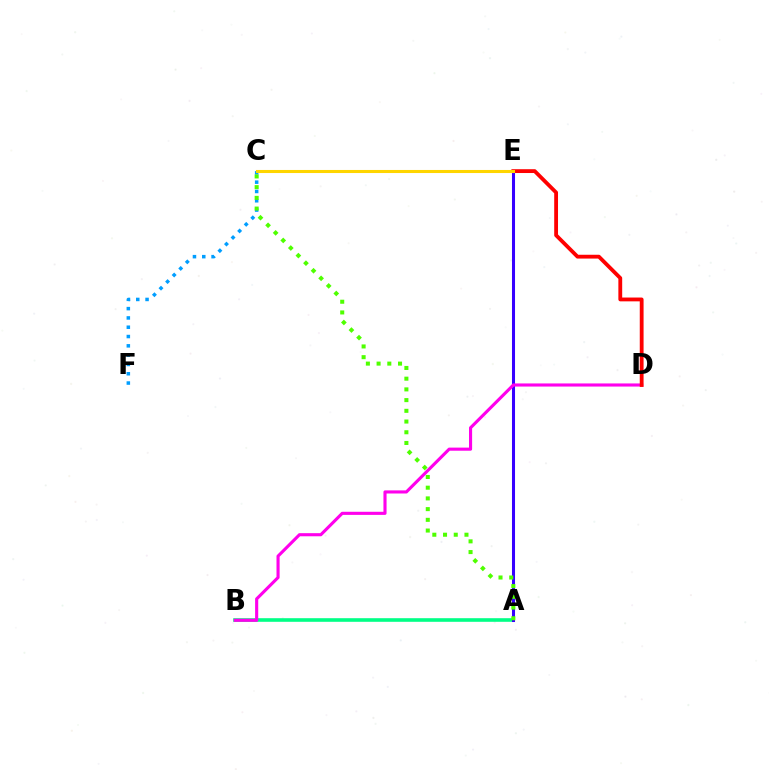{('A', 'B'): [{'color': '#00ff86', 'line_style': 'solid', 'thickness': 2.6}], ('A', 'E'): [{'color': '#3700ff', 'line_style': 'solid', 'thickness': 2.19}], ('B', 'D'): [{'color': '#ff00ed', 'line_style': 'solid', 'thickness': 2.24}], ('C', 'F'): [{'color': '#009eff', 'line_style': 'dotted', 'thickness': 2.53}], ('D', 'E'): [{'color': '#ff0000', 'line_style': 'solid', 'thickness': 2.75}], ('A', 'C'): [{'color': '#4fff00', 'line_style': 'dotted', 'thickness': 2.91}], ('C', 'E'): [{'color': '#ffd500', 'line_style': 'solid', 'thickness': 2.21}]}